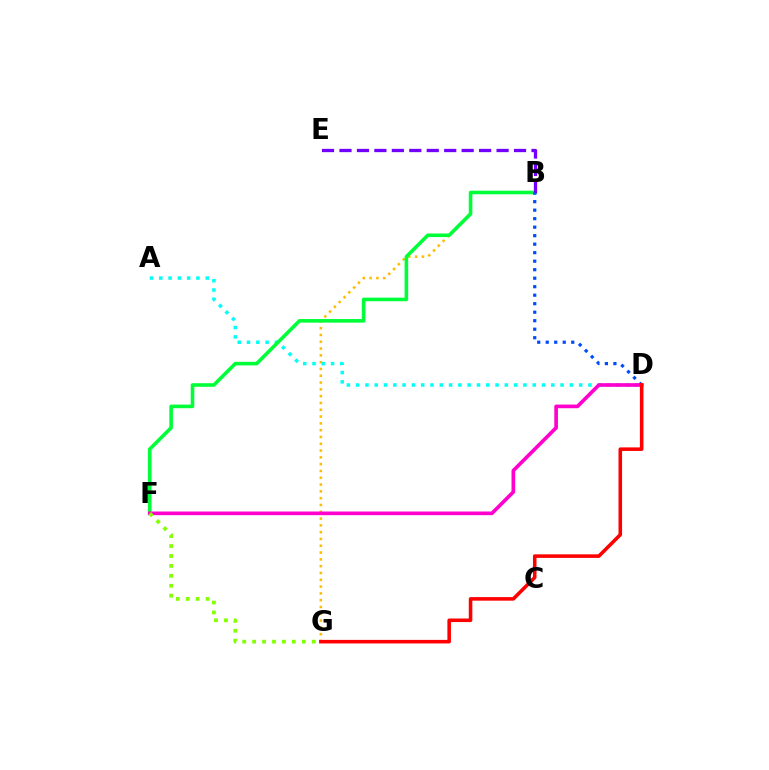{('B', 'G'): [{'color': '#ffbd00', 'line_style': 'dotted', 'thickness': 1.85}], ('A', 'D'): [{'color': '#00fff6', 'line_style': 'dotted', 'thickness': 2.52}], ('B', 'F'): [{'color': '#00ff39', 'line_style': 'solid', 'thickness': 2.59}], ('B', 'E'): [{'color': '#7200ff', 'line_style': 'dashed', 'thickness': 2.37}], ('B', 'D'): [{'color': '#004bff', 'line_style': 'dotted', 'thickness': 2.31}], ('D', 'F'): [{'color': '#ff00cf', 'line_style': 'solid', 'thickness': 2.64}], ('F', 'G'): [{'color': '#84ff00', 'line_style': 'dotted', 'thickness': 2.7}], ('D', 'G'): [{'color': '#ff0000', 'line_style': 'solid', 'thickness': 2.56}]}